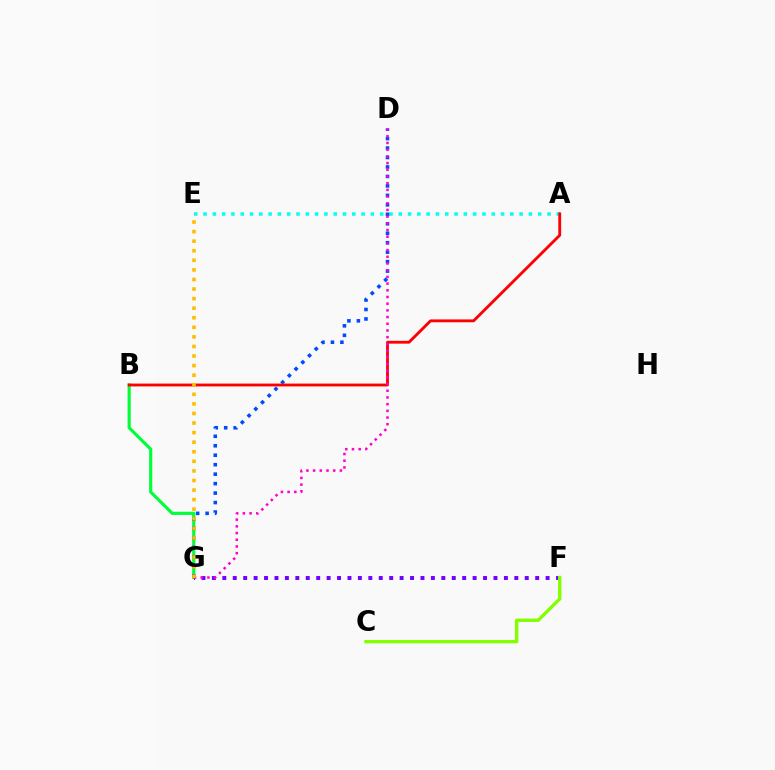{('B', 'G'): [{'color': '#00ff39', 'line_style': 'solid', 'thickness': 2.27}], ('F', 'G'): [{'color': '#7200ff', 'line_style': 'dotted', 'thickness': 2.83}], ('A', 'E'): [{'color': '#00fff6', 'line_style': 'dotted', 'thickness': 2.53}], ('D', 'G'): [{'color': '#004bff', 'line_style': 'dotted', 'thickness': 2.57}, {'color': '#ff00cf', 'line_style': 'dotted', 'thickness': 1.82}], ('C', 'F'): [{'color': '#84ff00', 'line_style': 'solid', 'thickness': 2.43}], ('A', 'B'): [{'color': '#ff0000', 'line_style': 'solid', 'thickness': 2.05}], ('E', 'G'): [{'color': '#ffbd00', 'line_style': 'dotted', 'thickness': 2.6}]}